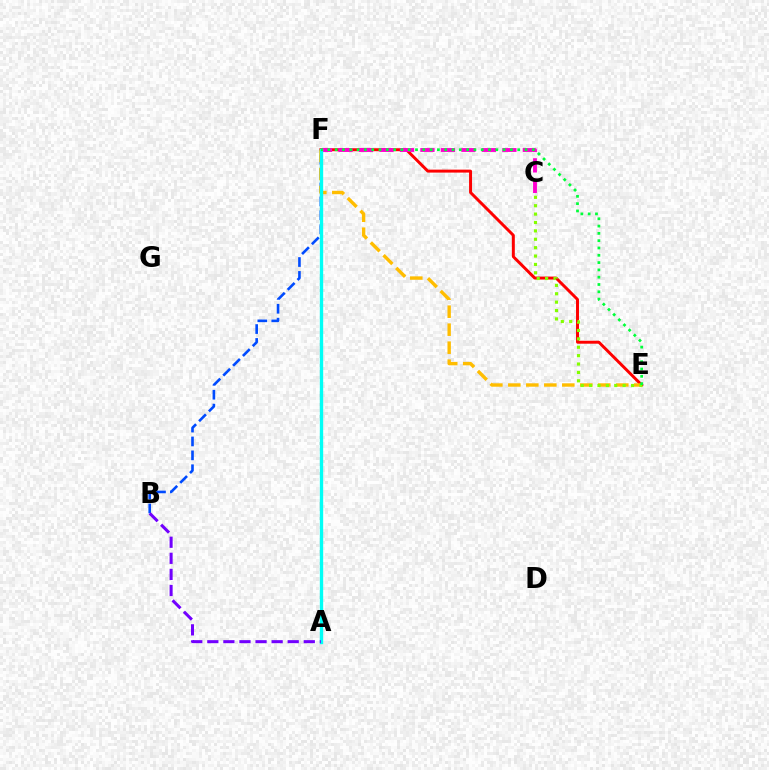{('E', 'F'): [{'color': '#ff0000', 'line_style': 'solid', 'thickness': 2.13}, {'color': '#ffbd00', 'line_style': 'dashed', 'thickness': 2.44}, {'color': '#00ff39', 'line_style': 'dotted', 'thickness': 1.98}], ('C', 'F'): [{'color': '#ff00cf', 'line_style': 'dashed', 'thickness': 2.78}], ('B', 'F'): [{'color': '#004bff', 'line_style': 'dashed', 'thickness': 1.89}], ('A', 'F'): [{'color': '#00fff6', 'line_style': 'solid', 'thickness': 2.41}], ('C', 'E'): [{'color': '#84ff00', 'line_style': 'dotted', 'thickness': 2.28}], ('A', 'B'): [{'color': '#7200ff', 'line_style': 'dashed', 'thickness': 2.18}]}